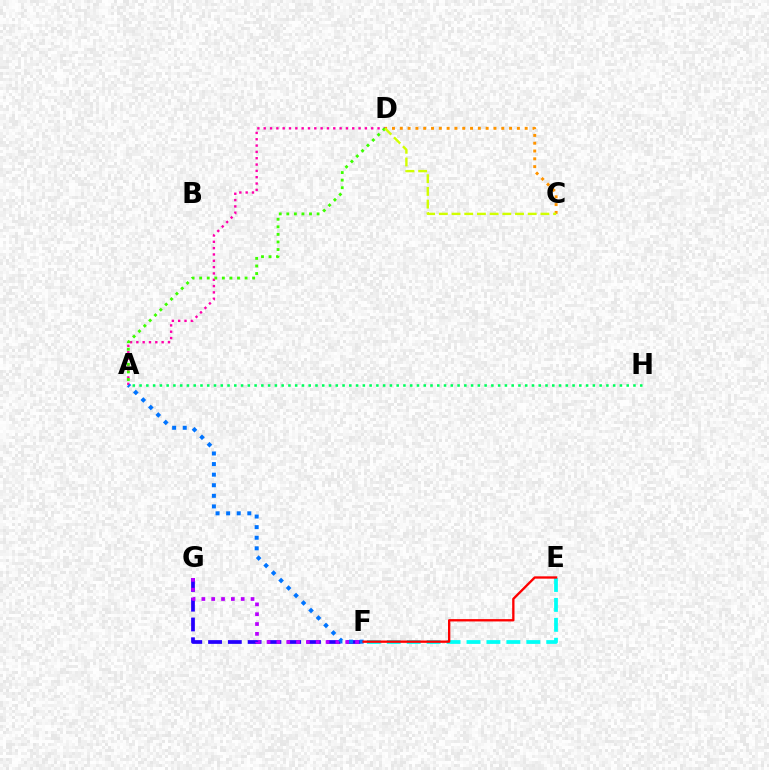{('A', 'H'): [{'color': '#00ff5c', 'line_style': 'dotted', 'thickness': 1.84}], ('F', 'G'): [{'color': '#2500ff', 'line_style': 'dashed', 'thickness': 2.69}, {'color': '#b900ff', 'line_style': 'dotted', 'thickness': 2.67}], ('A', 'D'): [{'color': '#ff00ac', 'line_style': 'dotted', 'thickness': 1.72}, {'color': '#3dff00', 'line_style': 'dotted', 'thickness': 2.06}], ('C', 'D'): [{'color': '#ff9400', 'line_style': 'dotted', 'thickness': 2.12}, {'color': '#d1ff00', 'line_style': 'dashed', 'thickness': 1.72}], ('A', 'F'): [{'color': '#0074ff', 'line_style': 'dotted', 'thickness': 2.88}], ('E', 'F'): [{'color': '#00fff6', 'line_style': 'dashed', 'thickness': 2.71}, {'color': '#ff0000', 'line_style': 'solid', 'thickness': 1.68}]}